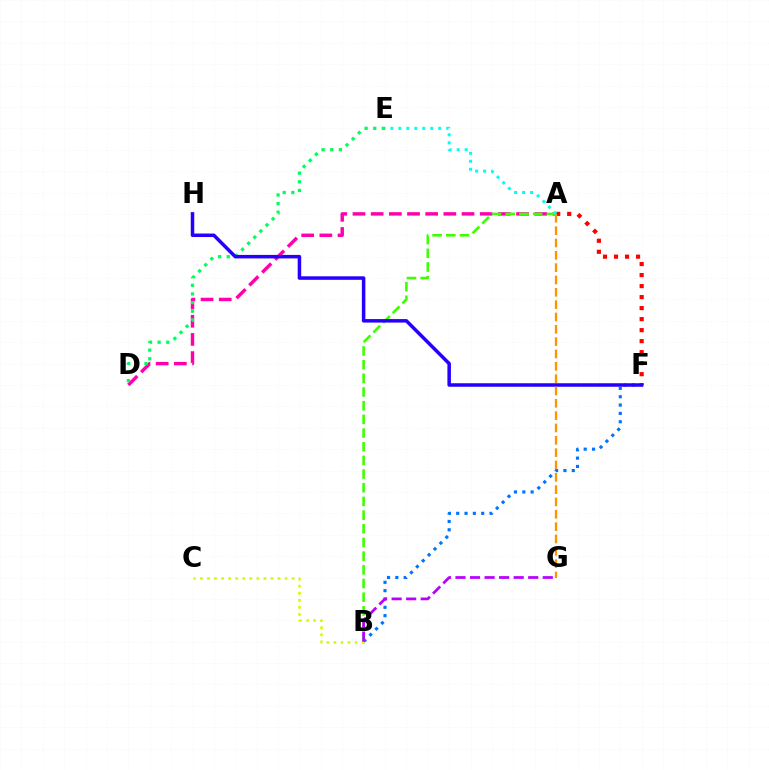{('A', 'D'): [{'color': '#ff00ac', 'line_style': 'dashed', 'thickness': 2.47}], ('A', 'B'): [{'color': '#3dff00', 'line_style': 'dashed', 'thickness': 1.86}], ('D', 'E'): [{'color': '#00ff5c', 'line_style': 'dotted', 'thickness': 2.35}], ('A', 'F'): [{'color': '#ff0000', 'line_style': 'dotted', 'thickness': 2.99}], ('B', 'F'): [{'color': '#0074ff', 'line_style': 'dotted', 'thickness': 2.26}], ('B', 'C'): [{'color': '#d1ff00', 'line_style': 'dotted', 'thickness': 1.92}], ('A', 'E'): [{'color': '#00fff6', 'line_style': 'dotted', 'thickness': 2.17}], ('F', 'H'): [{'color': '#2500ff', 'line_style': 'solid', 'thickness': 2.53}], ('B', 'G'): [{'color': '#b900ff', 'line_style': 'dashed', 'thickness': 1.98}], ('A', 'G'): [{'color': '#ff9400', 'line_style': 'dashed', 'thickness': 1.68}]}